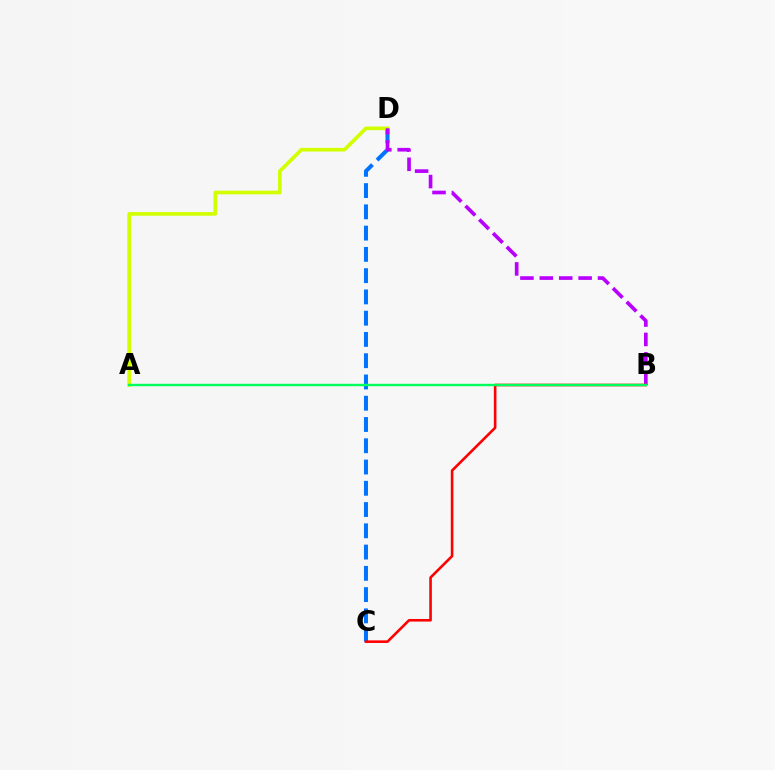{('C', 'D'): [{'color': '#0074ff', 'line_style': 'dashed', 'thickness': 2.89}], ('A', 'D'): [{'color': '#d1ff00', 'line_style': 'solid', 'thickness': 2.62}], ('B', 'D'): [{'color': '#b900ff', 'line_style': 'dashed', 'thickness': 2.63}], ('B', 'C'): [{'color': '#ff0000', 'line_style': 'solid', 'thickness': 1.87}], ('A', 'B'): [{'color': '#00ff5c', 'line_style': 'solid', 'thickness': 1.72}]}